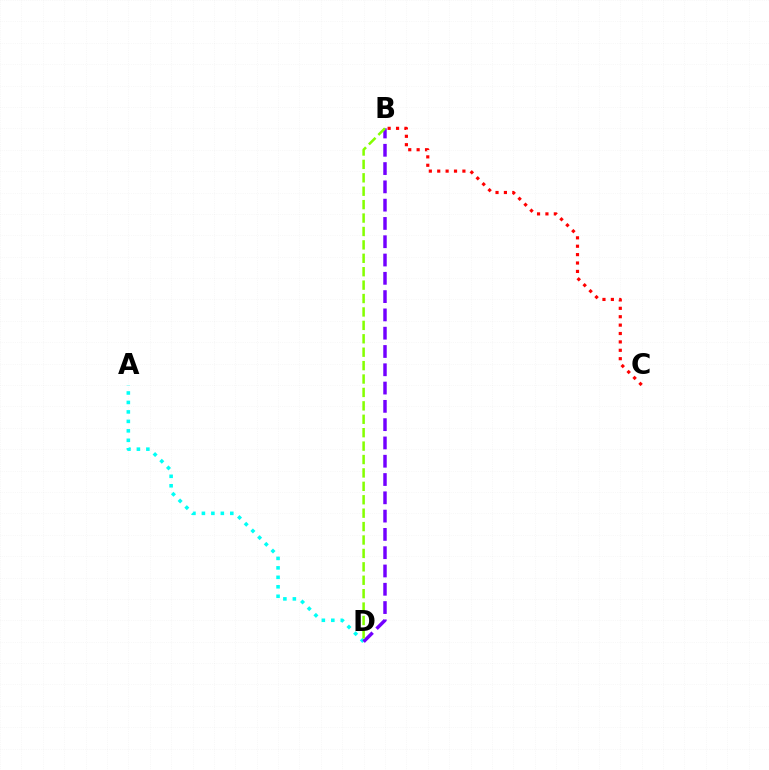{('A', 'D'): [{'color': '#00fff6', 'line_style': 'dotted', 'thickness': 2.57}], ('B', 'C'): [{'color': '#ff0000', 'line_style': 'dotted', 'thickness': 2.28}], ('B', 'D'): [{'color': '#7200ff', 'line_style': 'dashed', 'thickness': 2.48}, {'color': '#84ff00', 'line_style': 'dashed', 'thickness': 1.82}]}